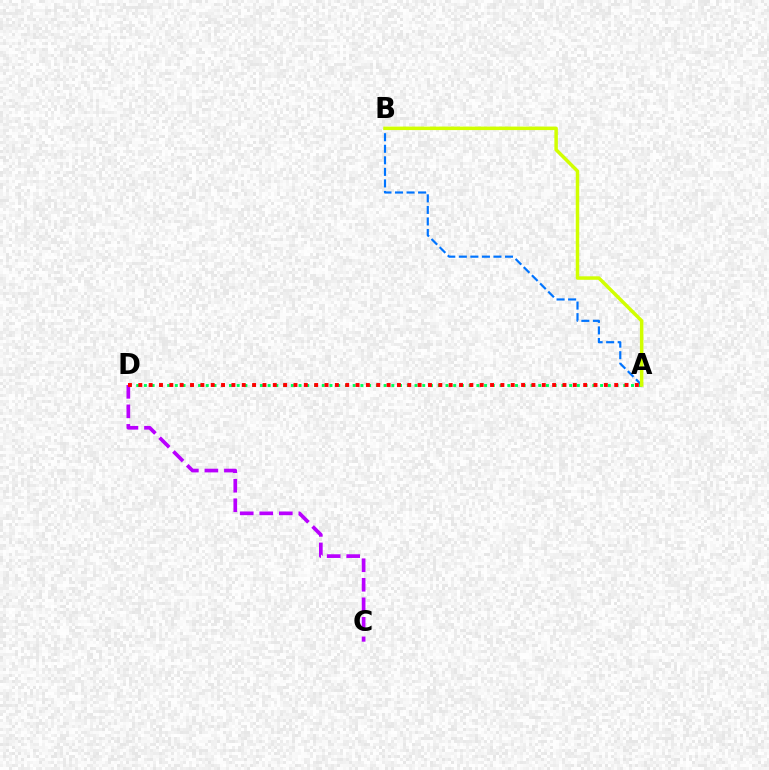{('A', 'B'): [{'color': '#0074ff', 'line_style': 'dashed', 'thickness': 1.57}, {'color': '#d1ff00', 'line_style': 'solid', 'thickness': 2.5}], ('A', 'D'): [{'color': '#00ff5c', 'line_style': 'dotted', 'thickness': 2.1}, {'color': '#ff0000', 'line_style': 'dotted', 'thickness': 2.81}], ('C', 'D'): [{'color': '#b900ff', 'line_style': 'dashed', 'thickness': 2.65}]}